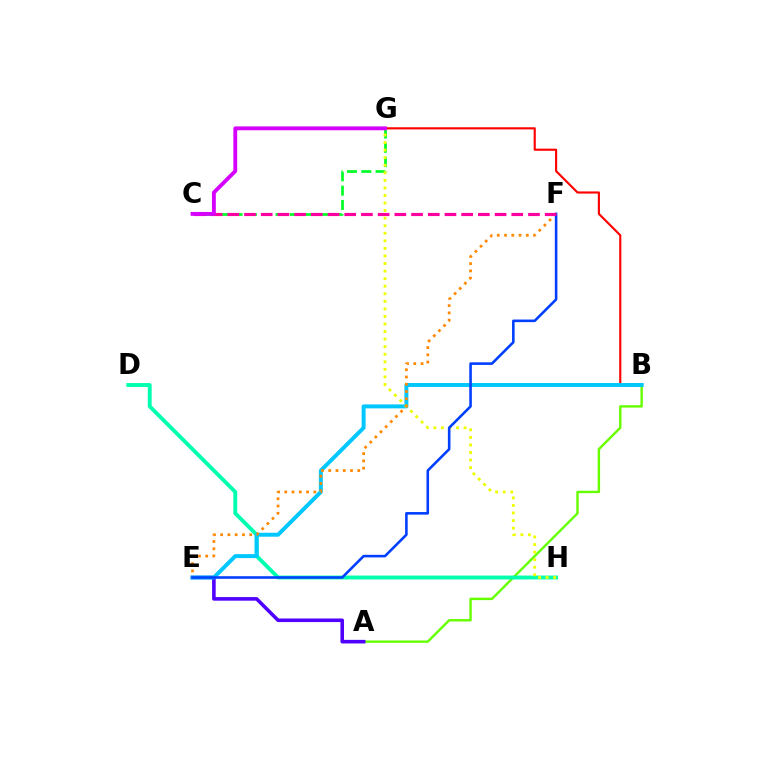{('B', 'G'): [{'color': '#ff0000', 'line_style': 'solid', 'thickness': 1.54}], ('A', 'B'): [{'color': '#66ff00', 'line_style': 'solid', 'thickness': 1.74}], ('C', 'G'): [{'color': '#00ff27', 'line_style': 'dashed', 'thickness': 1.94}, {'color': '#d600ff', 'line_style': 'solid', 'thickness': 2.77}], ('D', 'H'): [{'color': '#00ffaf', 'line_style': 'solid', 'thickness': 2.79}], ('A', 'E'): [{'color': '#4f00ff', 'line_style': 'solid', 'thickness': 2.58}], ('B', 'E'): [{'color': '#00c7ff', 'line_style': 'solid', 'thickness': 2.85}], ('G', 'H'): [{'color': '#eeff00', 'line_style': 'dotted', 'thickness': 2.05}], ('E', 'F'): [{'color': '#ff8800', 'line_style': 'dotted', 'thickness': 1.97}, {'color': '#003fff', 'line_style': 'solid', 'thickness': 1.86}], ('C', 'F'): [{'color': '#ff00a0', 'line_style': 'dashed', 'thickness': 2.27}]}